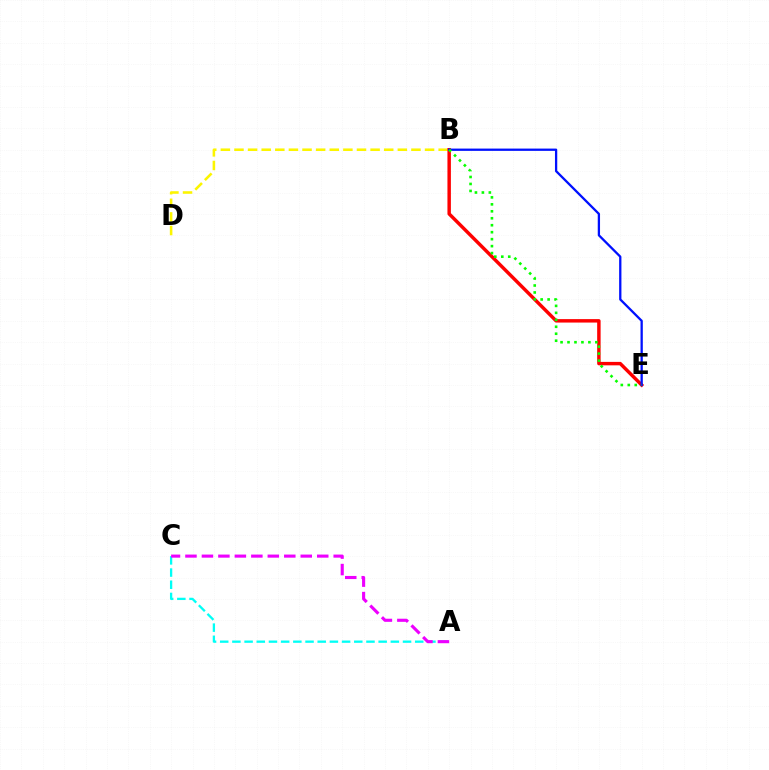{('B', 'D'): [{'color': '#fcf500', 'line_style': 'dashed', 'thickness': 1.85}], ('A', 'C'): [{'color': '#00fff6', 'line_style': 'dashed', 'thickness': 1.66}, {'color': '#ee00ff', 'line_style': 'dashed', 'thickness': 2.24}], ('B', 'E'): [{'color': '#ff0000', 'line_style': 'solid', 'thickness': 2.48}, {'color': '#0010ff', 'line_style': 'solid', 'thickness': 1.65}, {'color': '#08ff00', 'line_style': 'dotted', 'thickness': 1.89}]}